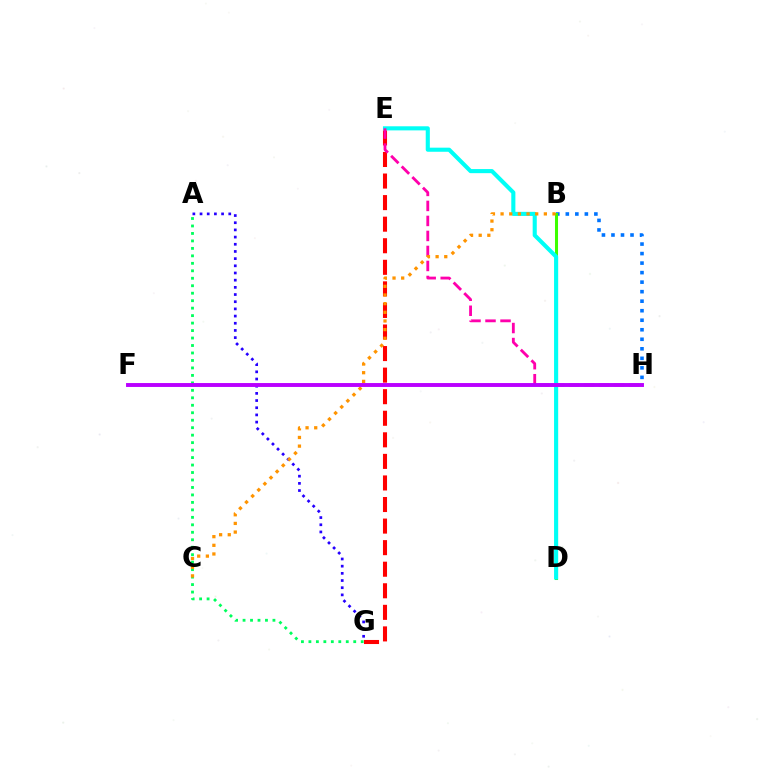{('B', 'H'): [{'color': '#0074ff', 'line_style': 'dotted', 'thickness': 2.59}], ('E', 'G'): [{'color': '#ff0000', 'line_style': 'dashed', 'thickness': 2.93}], ('B', 'D'): [{'color': '#d1ff00', 'line_style': 'dashed', 'thickness': 1.89}, {'color': '#3dff00', 'line_style': 'solid', 'thickness': 2.19}], ('D', 'E'): [{'color': '#00fff6', 'line_style': 'solid', 'thickness': 2.95}], ('A', 'G'): [{'color': '#2500ff', 'line_style': 'dotted', 'thickness': 1.95}, {'color': '#00ff5c', 'line_style': 'dotted', 'thickness': 2.03}], ('E', 'H'): [{'color': '#ff00ac', 'line_style': 'dashed', 'thickness': 2.04}], ('B', 'C'): [{'color': '#ff9400', 'line_style': 'dotted', 'thickness': 2.35}], ('F', 'H'): [{'color': '#b900ff', 'line_style': 'solid', 'thickness': 2.81}]}